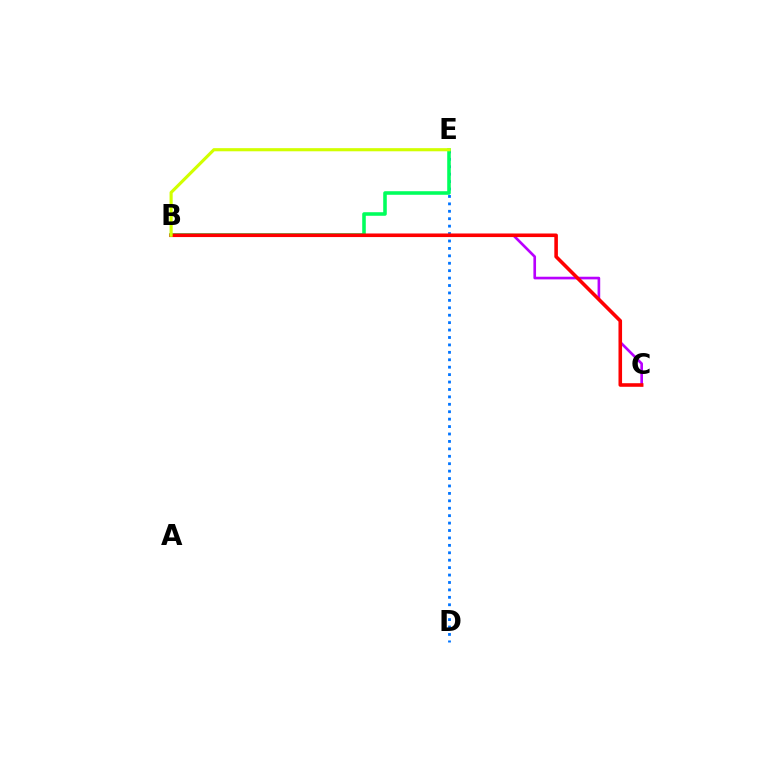{('B', 'C'): [{'color': '#b900ff', 'line_style': 'solid', 'thickness': 1.91}, {'color': '#ff0000', 'line_style': 'solid', 'thickness': 2.57}], ('D', 'E'): [{'color': '#0074ff', 'line_style': 'dotted', 'thickness': 2.02}], ('B', 'E'): [{'color': '#00ff5c', 'line_style': 'solid', 'thickness': 2.57}, {'color': '#d1ff00', 'line_style': 'solid', 'thickness': 2.25}]}